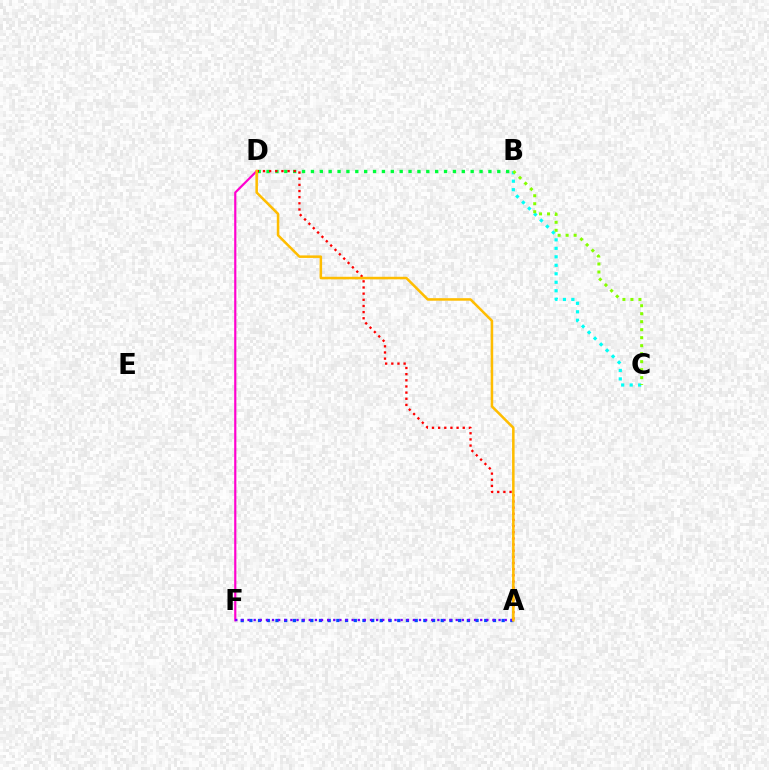{('B', 'D'): [{'color': '#00ff39', 'line_style': 'dotted', 'thickness': 2.41}], ('B', 'C'): [{'color': '#00fff6', 'line_style': 'dotted', 'thickness': 2.31}, {'color': '#84ff00', 'line_style': 'dotted', 'thickness': 2.17}], ('D', 'F'): [{'color': '#ff00cf', 'line_style': 'solid', 'thickness': 1.57}], ('A', 'F'): [{'color': '#004bff', 'line_style': 'dotted', 'thickness': 2.36}, {'color': '#7200ff', 'line_style': 'dotted', 'thickness': 1.66}], ('A', 'D'): [{'color': '#ff0000', 'line_style': 'dotted', 'thickness': 1.67}, {'color': '#ffbd00', 'line_style': 'solid', 'thickness': 1.83}]}